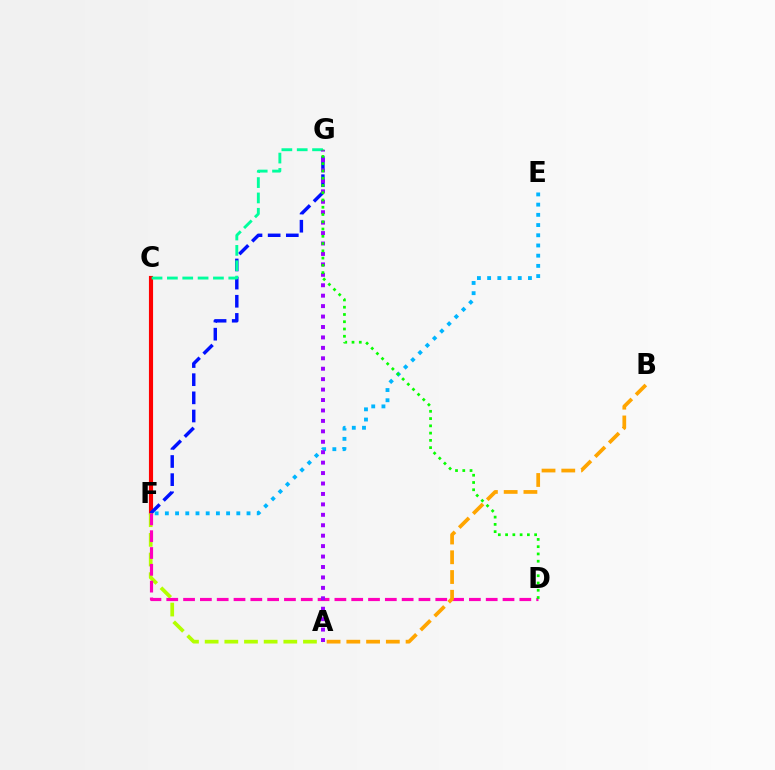{('C', 'F'): [{'color': '#ff0000', 'line_style': 'solid', 'thickness': 2.97}], ('F', 'G'): [{'color': '#0010ff', 'line_style': 'dashed', 'thickness': 2.47}], ('A', 'F'): [{'color': '#b3ff00', 'line_style': 'dashed', 'thickness': 2.67}], ('D', 'F'): [{'color': '#ff00bd', 'line_style': 'dashed', 'thickness': 2.28}], ('C', 'G'): [{'color': '#00ff9d', 'line_style': 'dashed', 'thickness': 2.09}], ('A', 'B'): [{'color': '#ffa500', 'line_style': 'dashed', 'thickness': 2.68}], ('E', 'F'): [{'color': '#00b5ff', 'line_style': 'dotted', 'thickness': 2.77}], ('A', 'G'): [{'color': '#9b00ff', 'line_style': 'dotted', 'thickness': 2.84}], ('D', 'G'): [{'color': '#08ff00', 'line_style': 'dotted', 'thickness': 1.97}]}